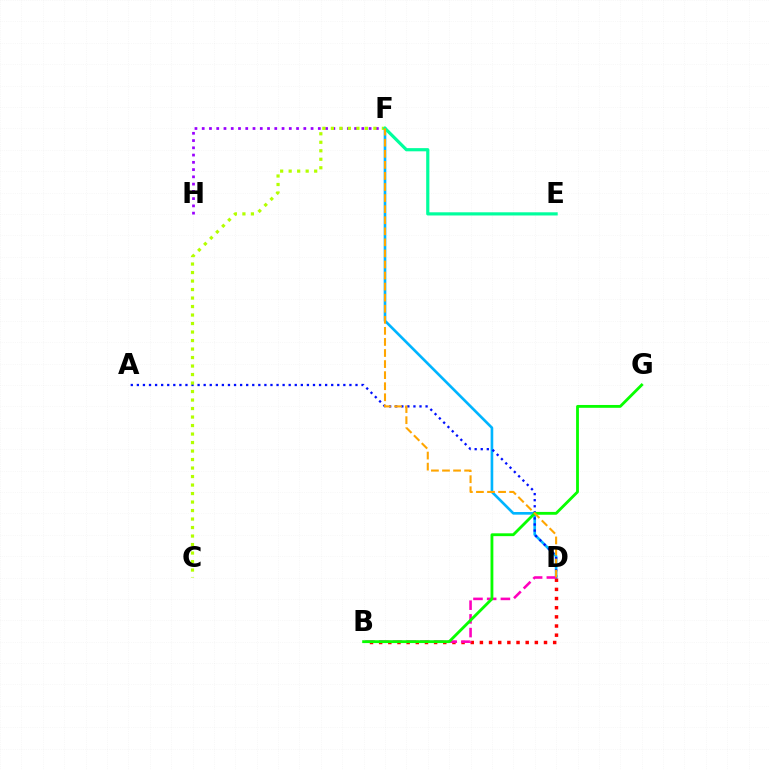{('F', 'H'): [{'color': '#9b00ff', 'line_style': 'dotted', 'thickness': 1.97}], ('D', 'F'): [{'color': '#00b5ff', 'line_style': 'solid', 'thickness': 1.9}, {'color': '#ffa500', 'line_style': 'dashed', 'thickness': 1.5}], ('B', 'D'): [{'color': '#ff0000', 'line_style': 'dotted', 'thickness': 2.49}, {'color': '#ff00bd', 'line_style': 'dashed', 'thickness': 1.86}], ('A', 'D'): [{'color': '#0010ff', 'line_style': 'dotted', 'thickness': 1.65}], ('B', 'G'): [{'color': '#08ff00', 'line_style': 'solid', 'thickness': 2.04}], ('C', 'F'): [{'color': '#b3ff00', 'line_style': 'dotted', 'thickness': 2.31}], ('E', 'F'): [{'color': '#00ff9d', 'line_style': 'solid', 'thickness': 2.29}]}